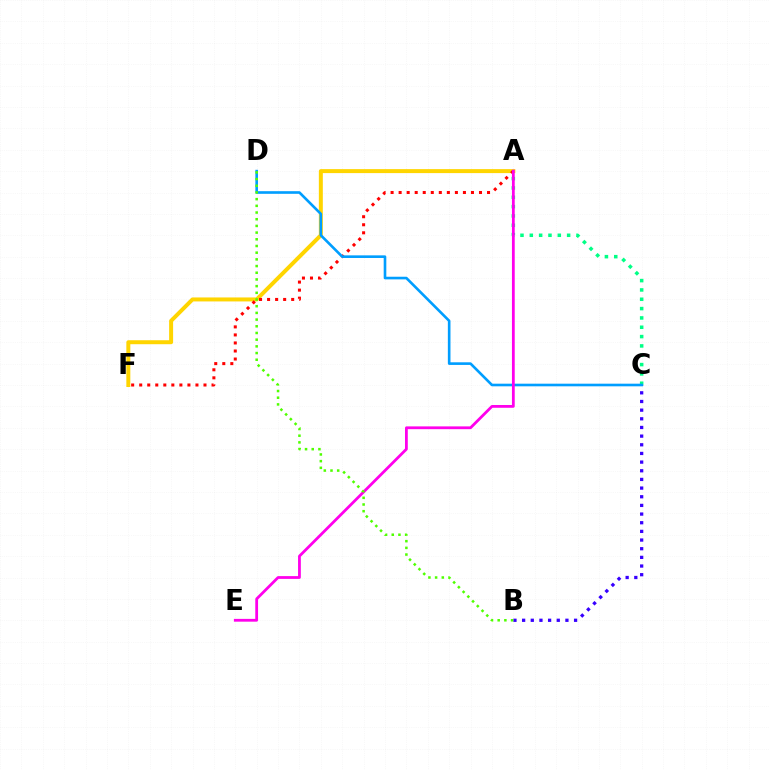{('B', 'C'): [{'color': '#3700ff', 'line_style': 'dotted', 'thickness': 2.35}], ('A', 'F'): [{'color': '#ffd500', 'line_style': 'solid', 'thickness': 2.86}, {'color': '#ff0000', 'line_style': 'dotted', 'thickness': 2.18}], ('A', 'C'): [{'color': '#00ff86', 'line_style': 'dotted', 'thickness': 2.54}], ('C', 'D'): [{'color': '#009eff', 'line_style': 'solid', 'thickness': 1.89}], ('A', 'E'): [{'color': '#ff00ed', 'line_style': 'solid', 'thickness': 2.01}], ('B', 'D'): [{'color': '#4fff00', 'line_style': 'dotted', 'thickness': 1.82}]}